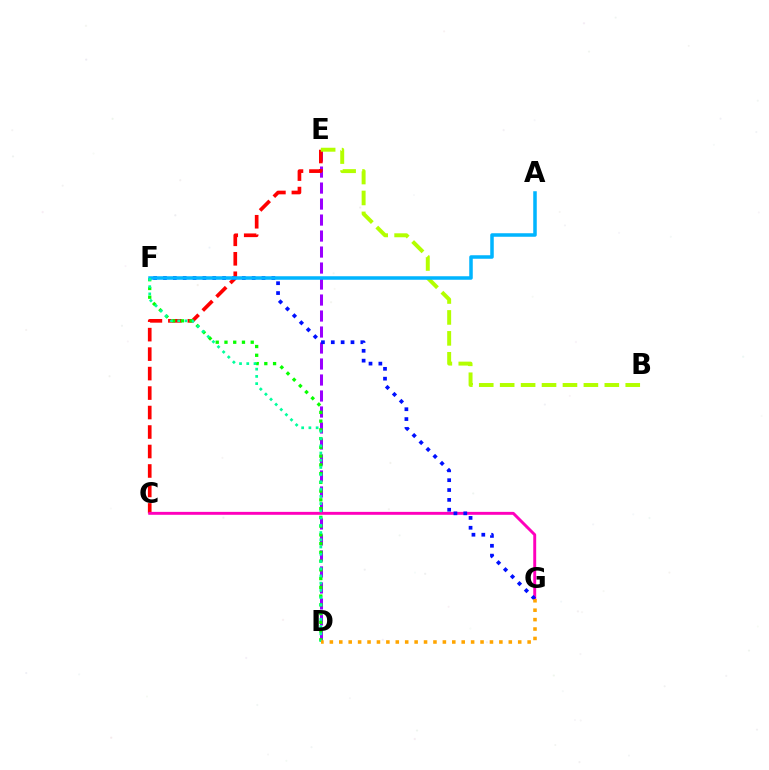{('D', 'E'): [{'color': '#9b00ff', 'line_style': 'dashed', 'thickness': 2.17}], ('C', 'E'): [{'color': '#ff0000', 'line_style': 'dashed', 'thickness': 2.65}], ('D', 'F'): [{'color': '#08ff00', 'line_style': 'dotted', 'thickness': 2.38}, {'color': '#00ff9d', 'line_style': 'dotted', 'thickness': 1.96}], ('C', 'G'): [{'color': '#ff00bd', 'line_style': 'solid', 'thickness': 2.11}], ('B', 'E'): [{'color': '#b3ff00', 'line_style': 'dashed', 'thickness': 2.84}], ('F', 'G'): [{'color': '#0010ff', 'line_style': 'dotted', 'thickness': 2.68}], ('A', 'F'): [{'color': '#00b5ff', 'line_style': 'solid', 'thickness': 2.53}], ('D', 'G'): [{'color': '#ffa500', 'line_style': 'dotted', 'thickness': 2.56}]}